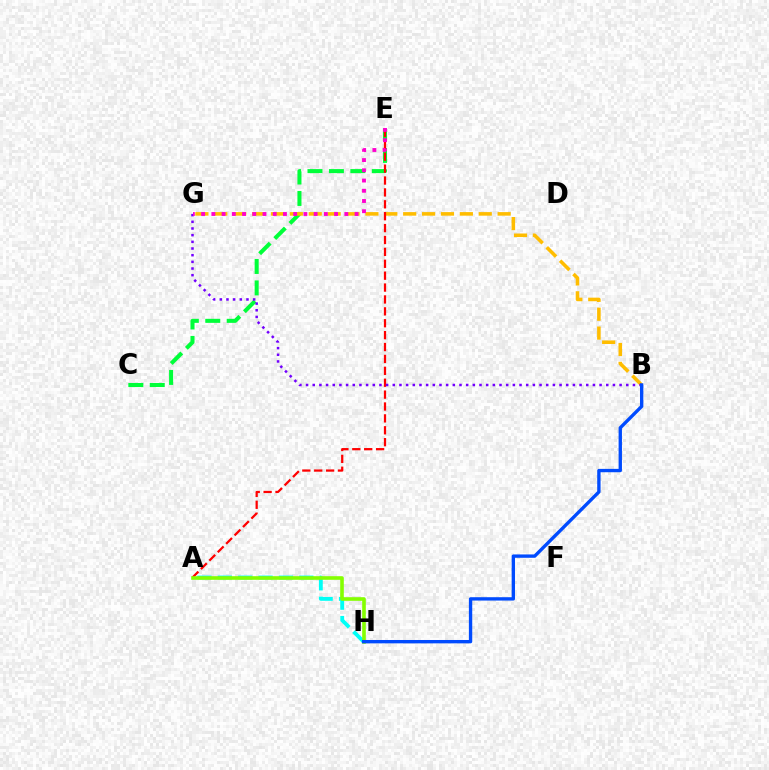{('C', 'E'): [{'color': '#00ff39', 'line_style': 'dashed', 'thickness': 2.91}], ('B', 'G'): [{'color': '#ffbd00', 'line_style': 'dashed', 'thickness': 2.57}, {'color': '#7200ff', 'line_style': 'dotted', 'thickness': 1.81}], ('A', 'H'): [{'color': '#00fff6', 'line_style': 'dashed', 'thickness': 2.77}, {'color': '#84ff00', 'line_style': 'solid', 'thickness': 2.6}], ('A', 'E'): [{'color': '#ff0000', 'line_style': 'dashed', 'thickness': 1.62}], ('E', 'G'): [{'color': '#ff00cf', 'line_style': 'dotted', 'thickness': 2.78}], ('B', 'H'): [{'color': '#004bff', 'line_style': 'solid', 'thickness': 2.41}]}